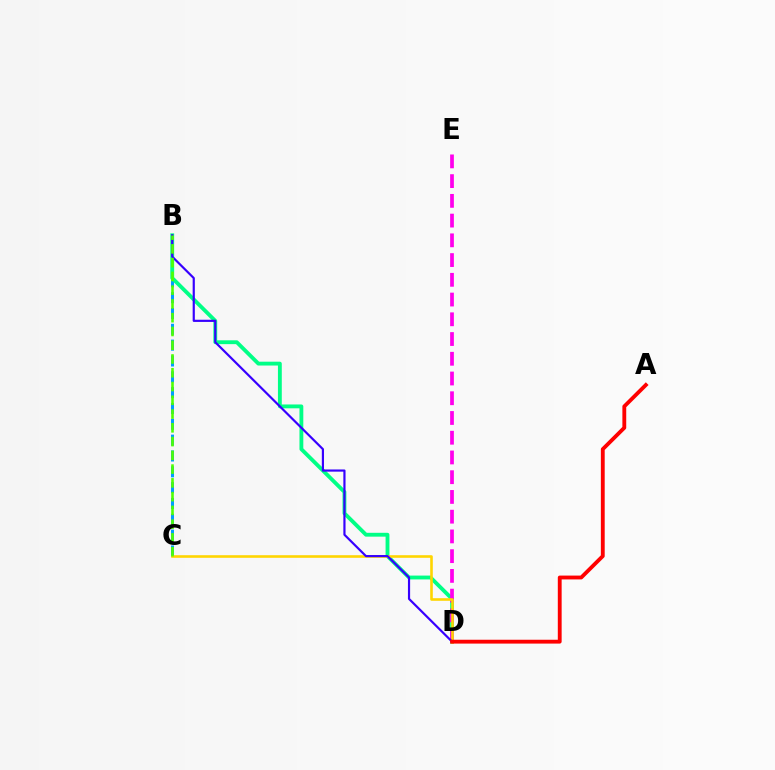{('B', 'C'): [{'color': '#009eff', 'line_style': 'dashed', 'thickness': 2.15}, {'color': '#4fff00', 'line_style': 'dashed', 'thickness': 1.87}], ('B', 'D'): [{'color': '#00ff86', 'line_style': 'solid', 'thickness': 2.77}, {'color': '#3700ff', 'line_style': 'solid', 'thickness': 1.57}], ('D', 'E'): [{'color': '#ff00ed', 'line_style': 'dashed', 'thickness': 2.68}], ('C', 'D'): [{'color': '#ffd500', 'line_style': 'solid', 'thickness': 1.87}], ('A', 'D'): [{'color': '#ff0000', 'line_style': 'solid', 'thickness': 2.77}]}